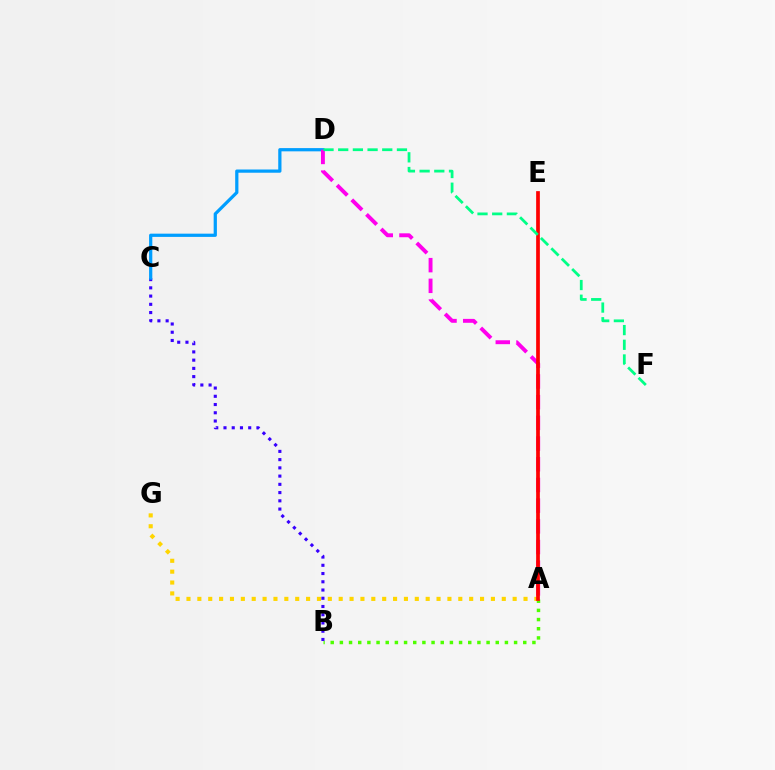{('A', 'B'): [{'color': '#4fff00', 'line_style': 'dotted', 'thickness': 2.49}], ('B', 'C'): [{'color': '#3700ff', 'line_style': 'dotted', 'thickness': 2.24}], ('A', 'G'): [{'color': '#ffd500', 'line_style': 'dotted', 'thickness': 2.95}], ('C', 'D'): [{'color': '#009eff', 'line_style': 'solid', 'thickness': 2.33}], ('A', 'D'): [{'color': '#ff00ed', 'line_style': 'dashed', 'thickness': 2.81}], ('A', 'E'): [{'color': '#ff0000', 'line_style': 'solid', 'thickness': 2.67}], ('D', 'F'): [{'color': '#00ff86', 'line_style': 'dashed', 'thickness': 1.99}]}